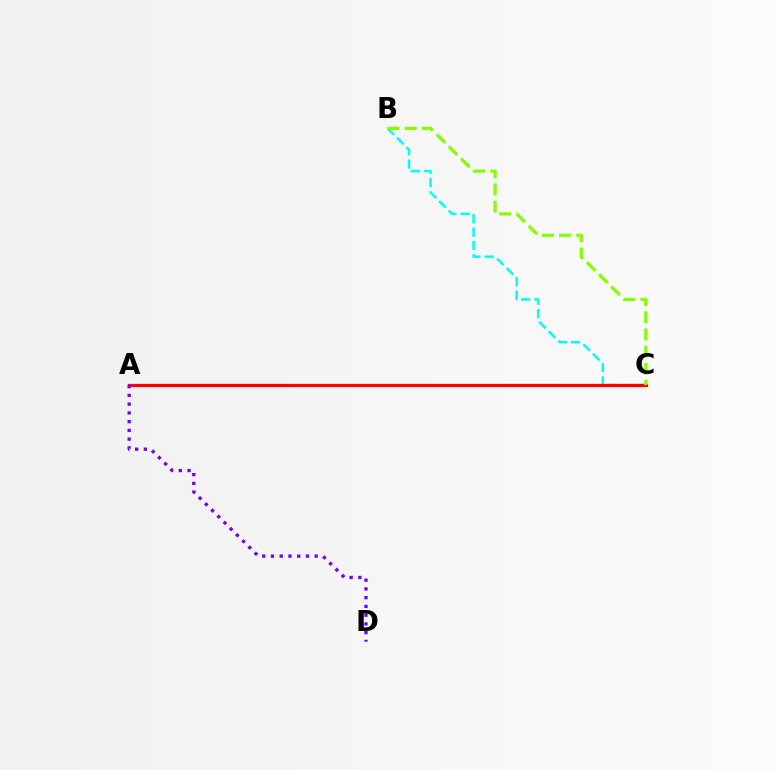{('B', 'C'): [{'color': '#00fff6', 'line_style': 'dashed', 'thickness': 1.81}, {'color': '#84ff00', 'line_style': 'dashed', 'thickness': 2.34}], ('A', 'C'): [{'color': '#ff0000', 'line_style': 'solid', 'thickness': 2.34}], ('A', 'D'): [{'color': '#7200ff', 'line_style': 'dotted', 'thickness': 2.38}]}